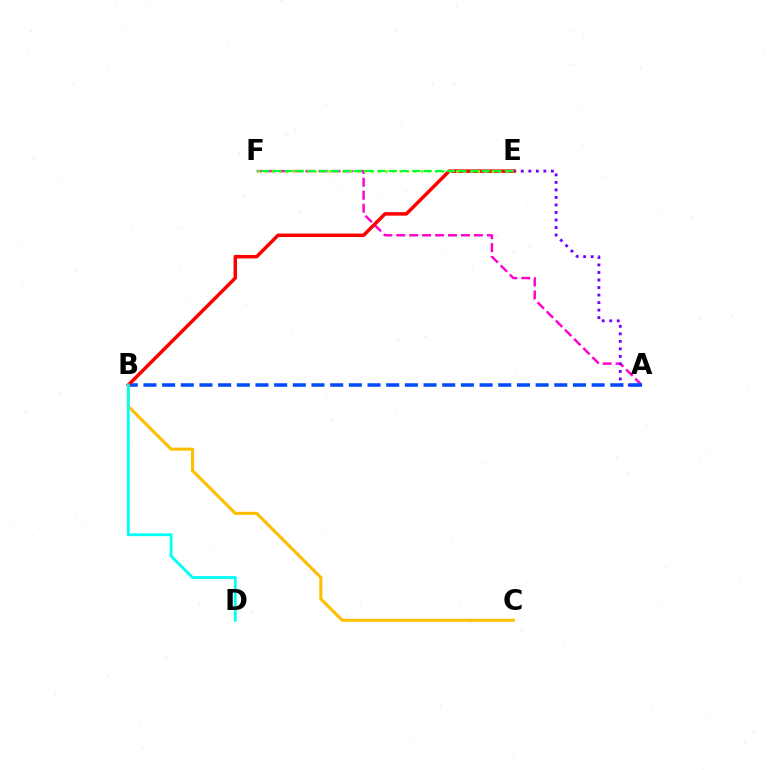{('A', 'F'): [{'color': '#ff00cf', 'line_style': 'dashed', 'thickness': 1.76}], ('A', 'E'): [{'color': '#7200ff', 'line_style': 'dotted', 'thickness': 2.04}], ('A', 'B'): [{'color': '#004bff', 'line_style': 'dashed', 'thickness': 2.54}], ('B', 'C'): [{'color': '#ffbd00', 'line_style': 'solid', 'thickness': 2.21}], ('B', 'E'): [{'color': '#ff0000', 'line_style': 'solid', 'thickness': 2.51}], ('E', 'F'): [{'color': '#84ff00', 'line_style': 'dotted', 'thickness': 1.93}, {'color': '#00ff39', 'line_style': 'dashed', 'thickness': 1.58}], ('B', 'D'): [{'color': '#00fff6', 'line_style': 'solid', 'thickness': 2.03}]}